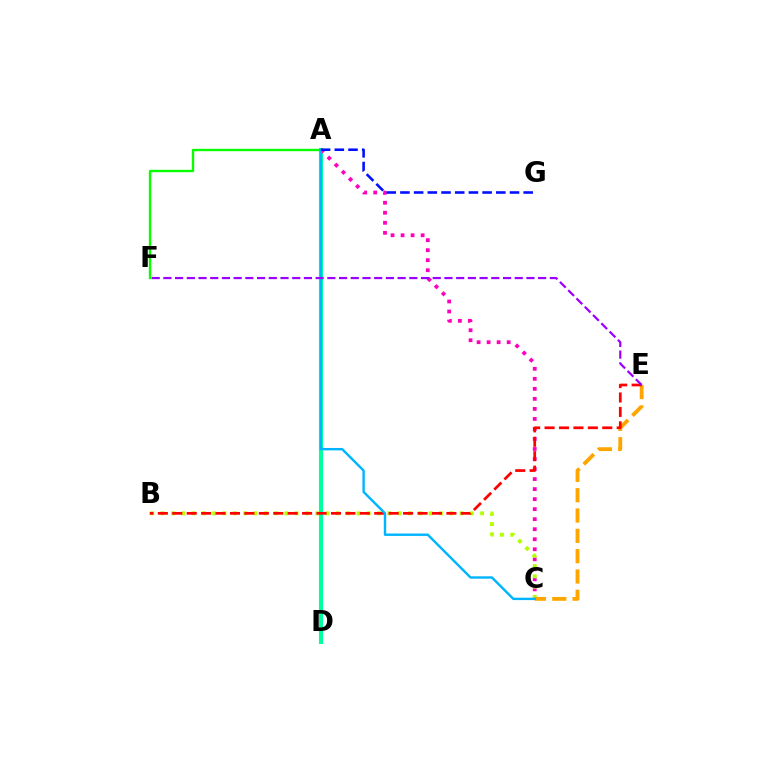{('A', 'D'): [{'color': '#00ff9d', 'line_style': 'solid', 'thickness': 2.96}], ('A', 'C'): [{'color': '#ff00bd', 'line_style': 'dotted', 'thickness': 2.72}, {'color': '#00b5ff', 'line_style': 'solid', 'thickness': 1.73}], ('B', 'C'): [{'color': '#b3ff00', 'line_style': 'dotted', 'thickness': 2.8}], ('A', 'F'): [{'color': '#08ff00', 'line_style': 'solid', 'thickness': 1.7}], ('C', 'E'): [{'color': '#ffa500', 'line_style': 'dashed', 'thickness': 2.76}], ('B', 'E'): [{'color': '#ff0000', 'line_style': 'dashed', 'thickness': 1.96}], ('E', 'F'): [{'color': '#9b00ff', 'line_style': 'dashed', 'thickness': 1.59}], ('A', 'G'): [{'color': '#0010ff', 'line_style': 'dashed', 'thickness': 1.86}]}